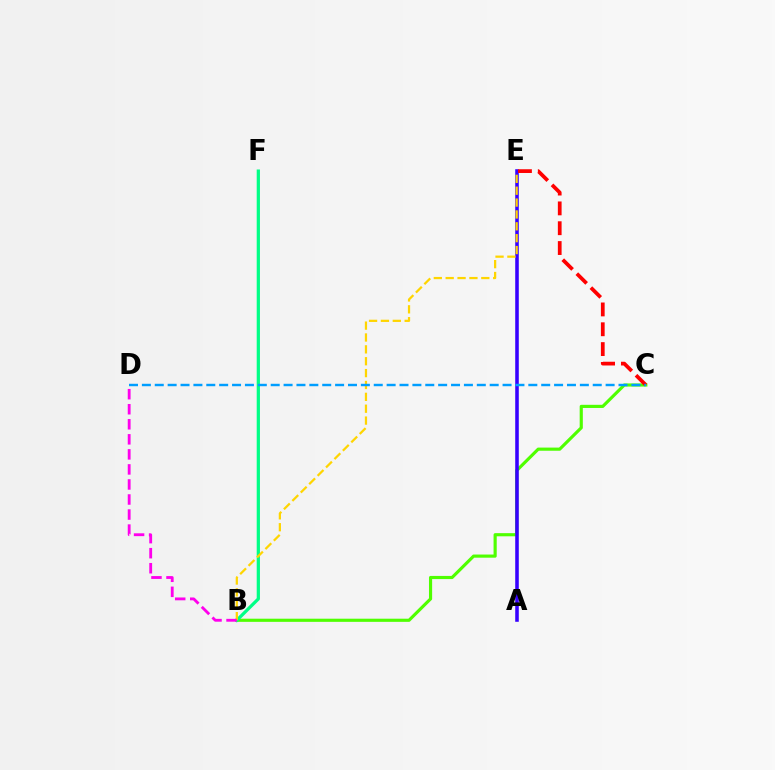{('B', 'C'): [{'color': '#4fff00', 'line_style': 'solid', 'thickness': 2.27}], ('B', 'F'): [{'color': '#00ff86', 'line_style': 'solid', 'thickness': 2.33}], ('A', 'E'): [{'color': '#3700ff', 'line_style': 'solid', 'thickness': 2.56}], ('C', 'E'): [{'color': '#ff0000', 'line_style': 'dashed', 'thickness': 2.69}], ('B', 'E'): [{'color': '#ffd500', 'line_style': 'dashed', 'thickness': 1.61}], ('C', 'D'): [{'color': '#009eff', 'line_style': 'dashed', 'thickness': 1.75}], ('B', 'D'): [{'color': '#ff00ed', 'line_style': 'dashed', 'thickness': 2.04}]}